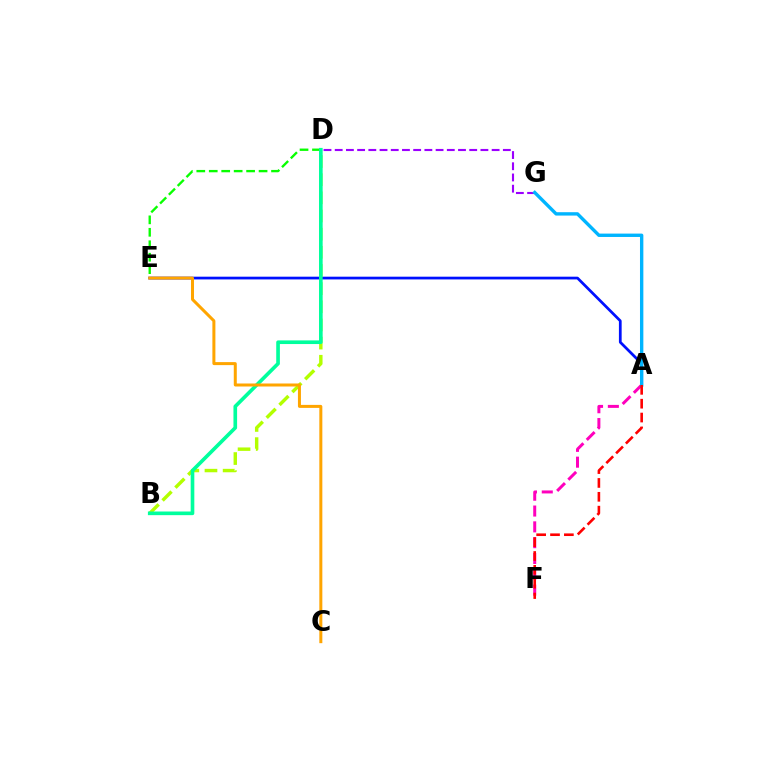{('D', 'G'): [{'color': '#9b00ff', 'line_style': 'dashed', 'thickness': 1.52}], ('A', 'F'): [{'color': '#ff00bd', 'line_style': 'dashed', 'thickness': 2.15}, {'color': '#ff0000', 'line_style': 'dashed', 'thickness': 1.88}], ('A', 'E'): [{'color': '#0010ff', 'line_style': 'solid', 'thickness': 1.97}], ('B', 'D'): [{'color': '#b3ff00', 'line_style': 'dashed', 'thickness': 2.47}, {'color': '#00ff9d', 'line_style': 'solid', 'thickness': 2.63}], ('D', 'E'): [{'color': '#08ff00', 'line_style': 'dashed', 'thickness': 1.69}], ('A', 'G'): [{'color': '#00b5ff', 'line_style': 'solid', 'thickness': 2.43}], ('C', 'E'): [{'color': '#ffa500', 'line_style': 'solid', 'thickness': 2.16}]}